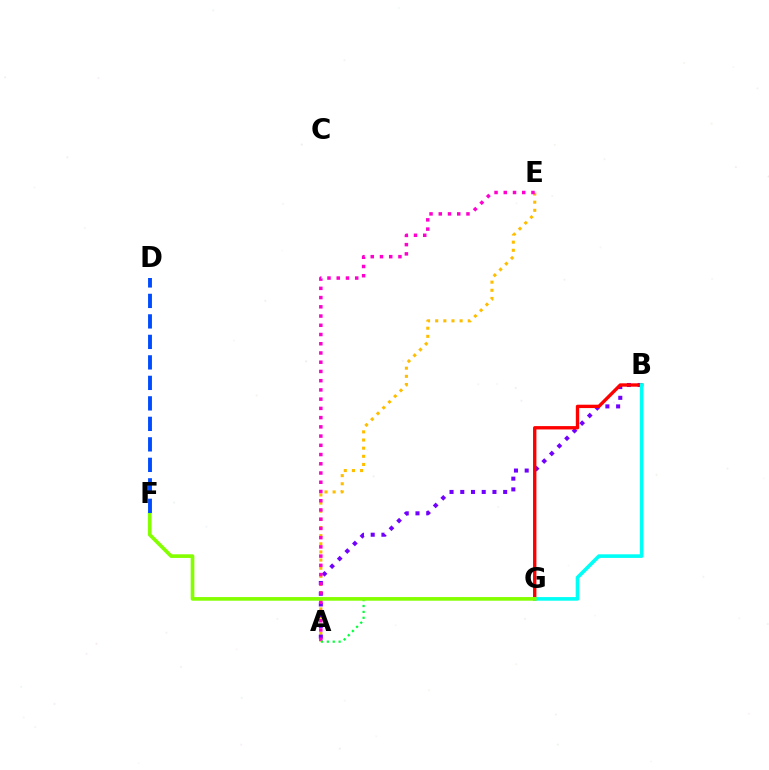{('A', 'E'): [{'color': '#ffbd00', 'line_style': 'dotted', 'thickness': 2.21}, {'color': '#ff00cf', 'line_style': 'dotted', 'thickness': 2.51}], ('A', 'B'): [{'color': '#7200ff', 'line_style': 'dotted', 'thickness': 2.91}], ('B', 'G'): [{'color': '#ff0000', 'line_style': 'solid', 'thickness': 2.42}, {'color': '#00fff6', 'line_style': 'solid', 'thickness': 2.6}], ('A', 'G'): [{'color': '#00ff39', 'line_style': 'dotted', 'thickness': 1.6}], ('F', 'G'): [{'color': '#84ff00', 'line_style': 'solid', 'thickness': 2.63}], ('D', 'F'): [{'color': '#004bff', 'line_style': 'dashed', 'thickness': 2.78}]}